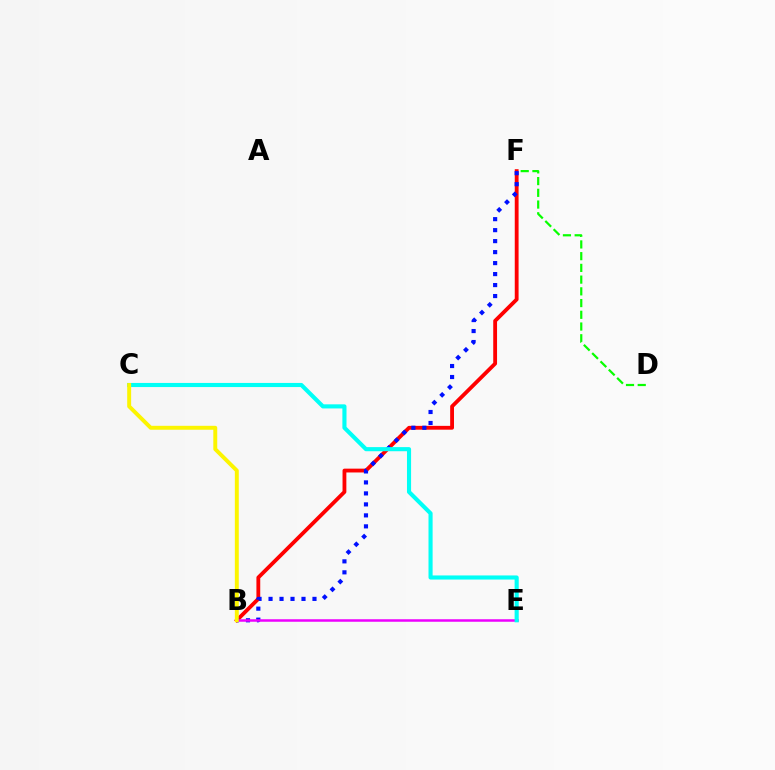{('D', 'F'): [{'color': '#08ff00', 'line_style': 'dashed', 'thickness': 1.59}], ('B', 'F'): [{'color': '#ff0000', 'line_style': 'solid', 'thickness': 2.75}, {'color': '#0010ff', 'line_style': 'dotted', 'thickness': 2.98}], ('B', 'E'): [{'color': '#ee00ff', 'line_style': 'solid', 'thickness': 1.81}], ('C', 'E'): [{'color': '#00fff6', 'line_style': 'solid', 'thickness': 2.96}], ('B', 'C'): [{'color': '#fcf500', 'line_style': 'solid', 'thickness': 2.83}]}